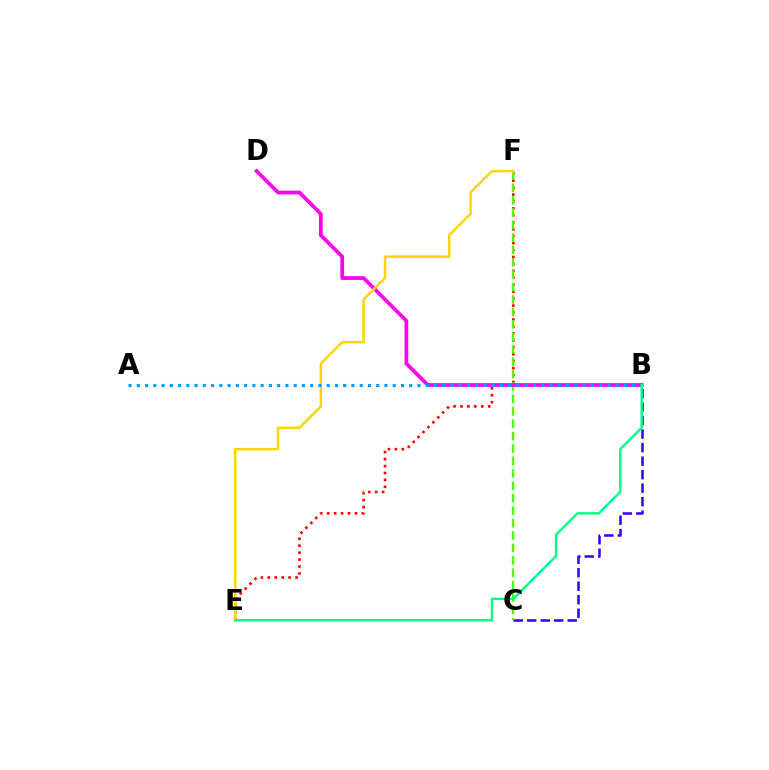{('E', 'F'): [{'color': '#ff0000', 'line_style': 'dotted', 'thickness': 1.89}, {'color': '#ffd500', 'line_style': 'solid', 'thickness': 1.78}], ('B', 'C'): [{'color': '#3700ff', 'line_style': 'dashed', 'thickness': 1.83}], ('C', 'F'): [{'color': '#4fff00', 'line_style': 'dashed', 'thickness': 1.69}], ('B', 'D'): [{'color': '#ff00ed', 'line_style': 'solid', 'thickness': 2.69}], ('A', 'B'): [{'color': '#009eff', 'line_style': 'dotted', 'thickness': 2.24}], ('B', 'E'): [{'color': '#00ff86', 'line_style': 'solid', 'thickness': 1.73}]}